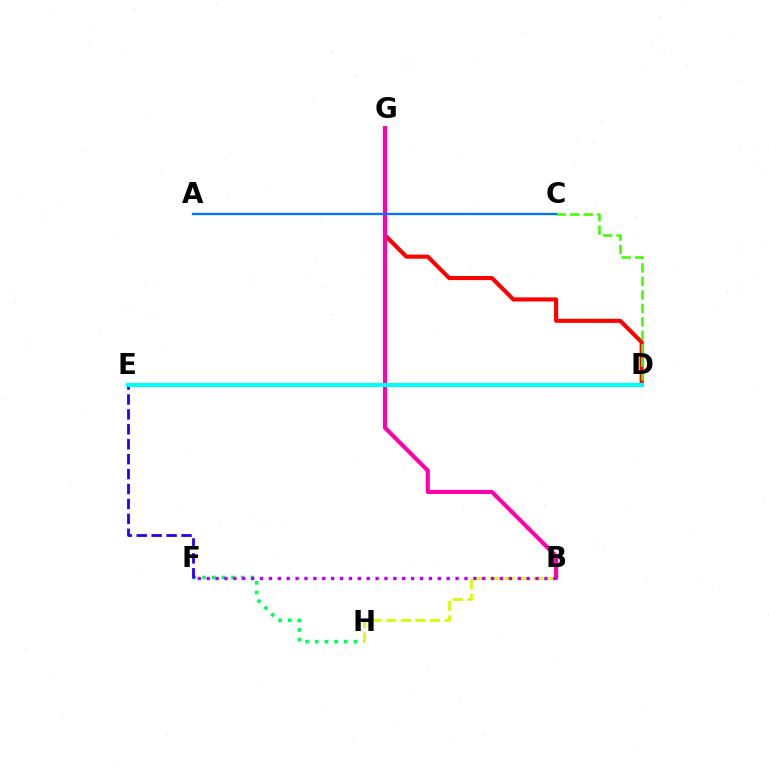{('B', 'H'): [{'color': '#d1ff00', 'line_style': 'dashed', 'thickness': 1.98}], ('F', 'H'): [{'color': '#00ff5c', 'line_style': 'dotted', 'thickness': 2.63}], ('D', 'G'): [{'color': '#ff0000', 'line_style': 'solid', 'thickness': 2.95}], ('E', 'F'): [{'color': '#2500ff', 'line_style': 'dashed', 'thickness': 2.03}], ('C', 'D'): [{'color': '#3dff00', 'line_style': 'dashed', 'thickness': 1.83}], ('B', 'G'): [{'color': '#ff00ac', 'line_style': 'solid', 'thickness': 2.96}], ('B', 'F'): [{'color': '#b900ff', 'line_style': 'dotted', 'thickness': 2.41}], ('A', 'C'): [{'color': '#0074ff', 'line_style': 'solid', 'thickness': 1.66}], ('D', 'E'): [{'color': '#ff9400', 'line_style': 'dotted', 'thickness': 2.06}, {'color': '#00fff6', 'line_style': 'solid', 'thickness': 2.99}]}